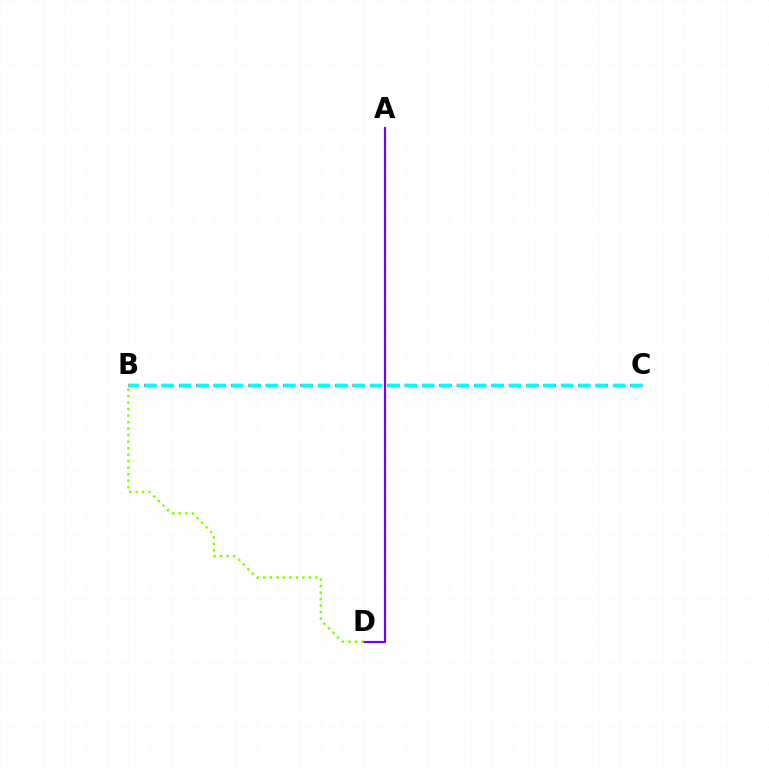{('B', 'C'): [{'color': '#ff0000', 'line_style': 'dashed', 'thickness': 2.36}, {'color': '#00fff6', 'line_style': 'dashed', 'thickness': 2.36}], ('A', 'D'): [{'color': '#7200ff', 'line_style': 'solid', 'thickness': 1.56}], ('B', 'D'): [{'color': '#84ff00', 'line_style': 'dotted', 'thickness': 1.77}]}